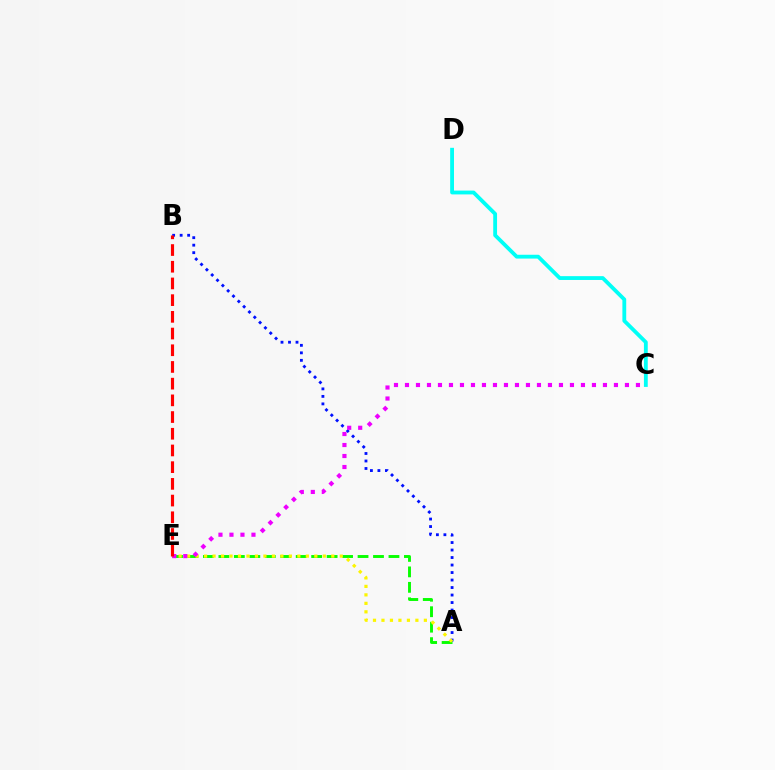{('A', 'E'): [{'color': '#08ff00', 'line_style': 'dashed', 'thickness': 2.1}, {'color': '#fcf500', 'line_style': 'dotted', 'thickness': 2.3}], ('C', 'D'): [{'color': '#00fff6', 'line_style': 'solid', 'thickness': 2.75}], ('A', 'B'): [{'color': '#0010ff', 'line_style': 'dotted', 'thickness': 2.04}], ('C', 'E'): [{'color': '#ee00ff', 'line_style': 'dotted', 'thickness': 2.99}], ('B', 'E'): [{'color': '#ff0000', 'line_style': 'dashed', 'thickness': 2.27}]}